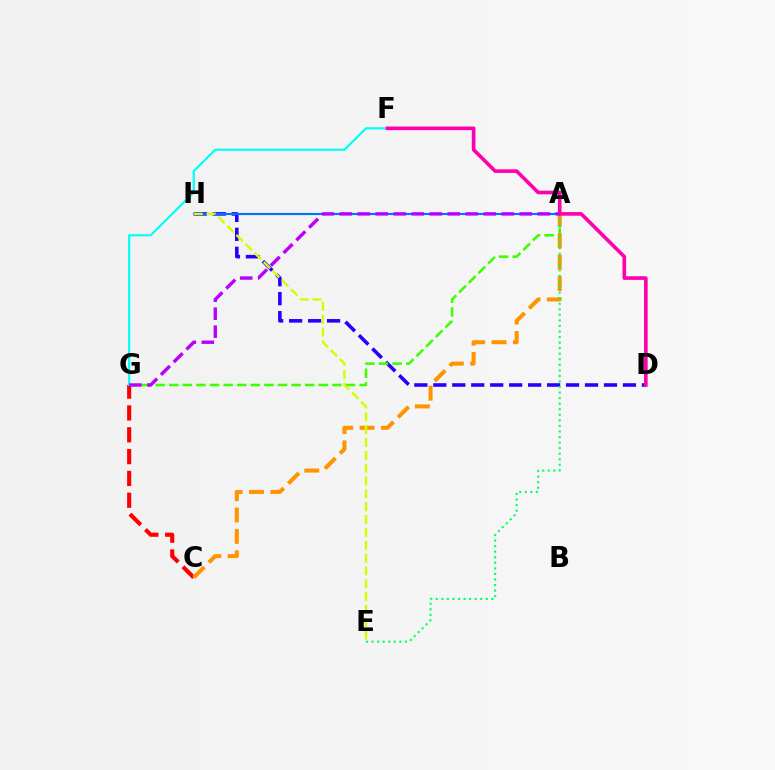{('D', 'H'): [{'color': '#2500ff', 'line_style': 'dashed', 'thickness': 2.58}], ('A', 'H'): [{'color': '#0074ff', 'line_style': 'solid', 'thickness': 1.54}], ('A', 'G'): [{'color': '#3dff00', 'line_style': 'dashed', 'thickness': 1.85}, {'color': '#b900ff', 'line_style': 'dashed', 'thickness': 2.45}], ('C', 'G'): [{'color': '#ff0000', 'line_style': 'dashed', 'thickness': 2.96}], ('F', 'G'): [{'color': '#00fff6', 'line_style': 'solid', 'thickness': 1.57}], ('A', 'C'): [{'color': '#ff9400', 'line_style': 'dashed', 'thickness': 2.9}], ('A', 'E'): [{'color': '#00ff5c', 'line_style': 'dotted', 'thickness': 1.51}], ('D', 'F'): [{'color': '#ff00ac', 'line_style': 'solid', 'thickness': 2.61}], ('E', 'H'): [{'color': '#d1ff00', 'line_style': 'dashed', 'thickness': 1.74}]}